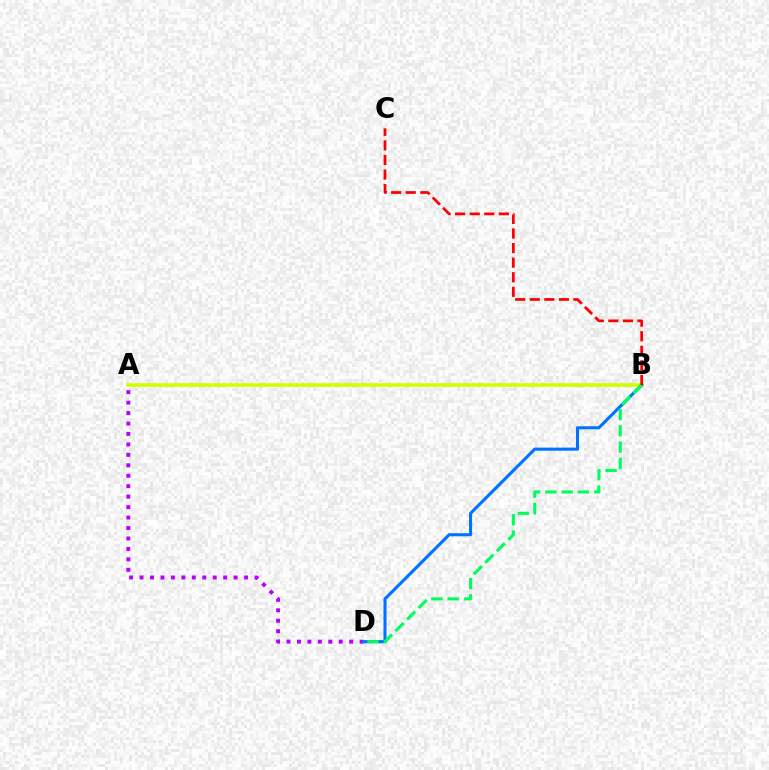{('A', 'D'): [{'color': '#b900ff', 'line_style': 'dotted', 'thickness': 2.84}], ('A', 'B'): [{'color': '#d1ff00', 'line_style': 'solid', 'thickness': 2.58}], ('B', 'D'): [{'color': '#0074ff', 'line_style': 'solid', 'thickness': 2.22}, {'color': '#00ff5c', 'line_style': 'dashed', 'thickness': 2.22}], ('B', 'C'): [{'color': '#ff0000', 'line_style': 'dashed', 'thickness': 1.98}]}